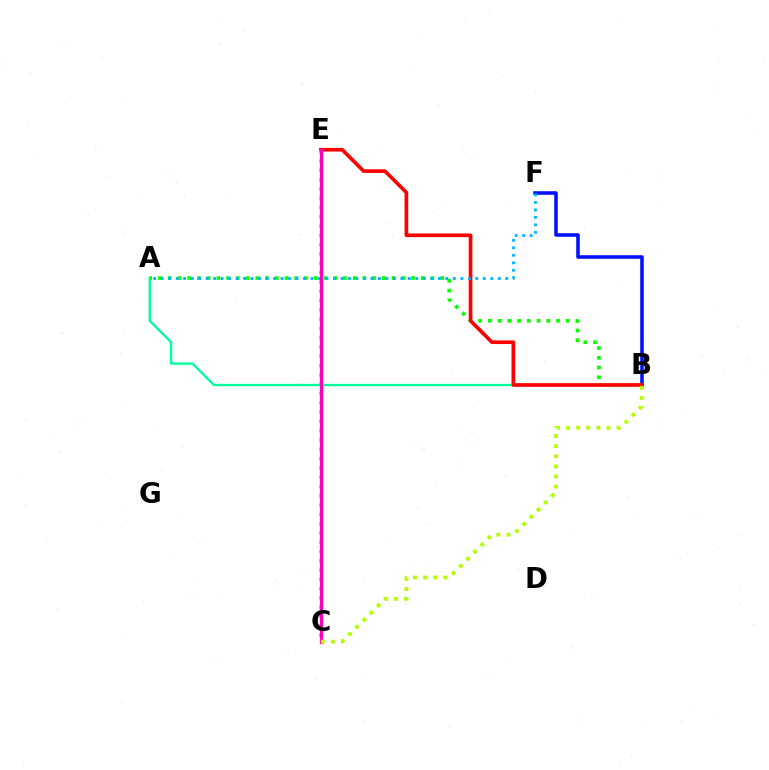{('B', 'F'): [{'color': '#0010ff', 'line_style': 'solid', 'thickness': 2.56}], ('C', 'E'): [{'color': '#9b00ff', 'line_style': 'solid', 'thickness': 2.16}, {'color': '#ffa500', 'line_style': 'dotted', 'thickness': 2.53}, {'color': '#ff00bd', 'line_style': 'solid', 'thickness': 2.34}], ('A', 'B'): [{'color': '#00ff9d', 'line_style': 'solid', 'thickness': 1.68}, {'color': '#08ff00', 'line_style': 'dotted', 'thickness': 2.64}], ('B', 'E'): [{'color': '#ff0000', 'line_style': 'solid', 'thickness': 2.63}], ('A', 'F'): [{'color': '#00b5ff', 'line_style': 'dotted', 'thickness': 2.04}], ('B', 'C'): [{'color': '#b3ff00', 'line_style': 'dotted', 'thickness': 2.75}]}